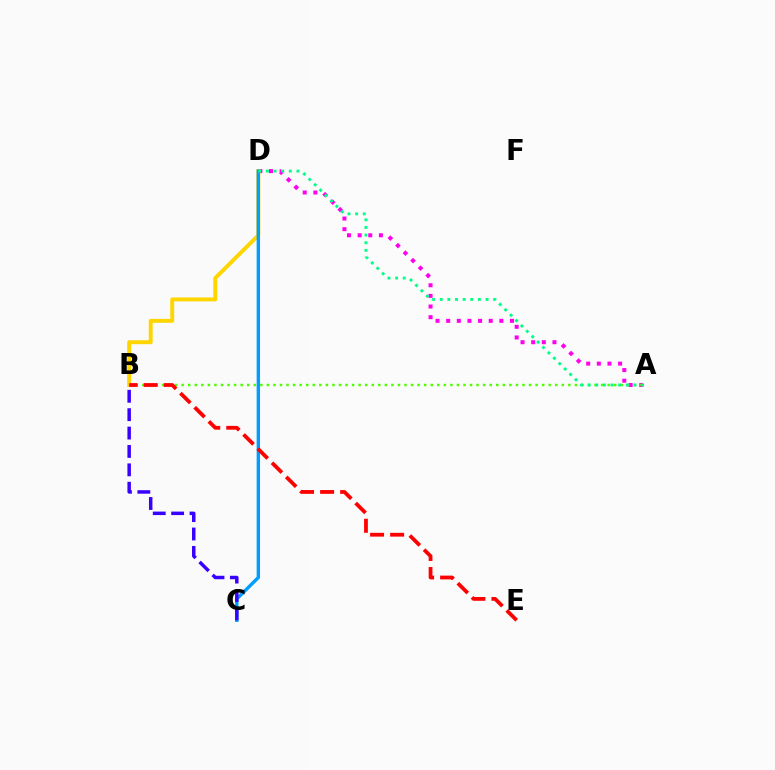{('A', 'D'): [{'color': '#ff00ed', 'line_style': 'dotted', 'thickness': 2.89}, {'color': '#00ff86', 'line_style': 'dotted', 'thickness': 2.07}], ('B', 'D'): [{'color': '#ffd500', 'line_style': 'solid', 'thickness': 2.82}], ('C', 'D'): [{'color': '#009eff', 'line_style': 'solid', 'thickness': 2.44}], ('A', 'B'): [{'color': '#4fff00', 'line_style': 'dotted', 'thickness': 1.78}], ('B', 'C'): [{'color': '#3700ff', 'line_style': 'dashed', 'thickness': 2.5}], ('B', 'E'): [{'color': '#ff0000', 'line_style': 'dashed', 'thickness': 2.72}]}